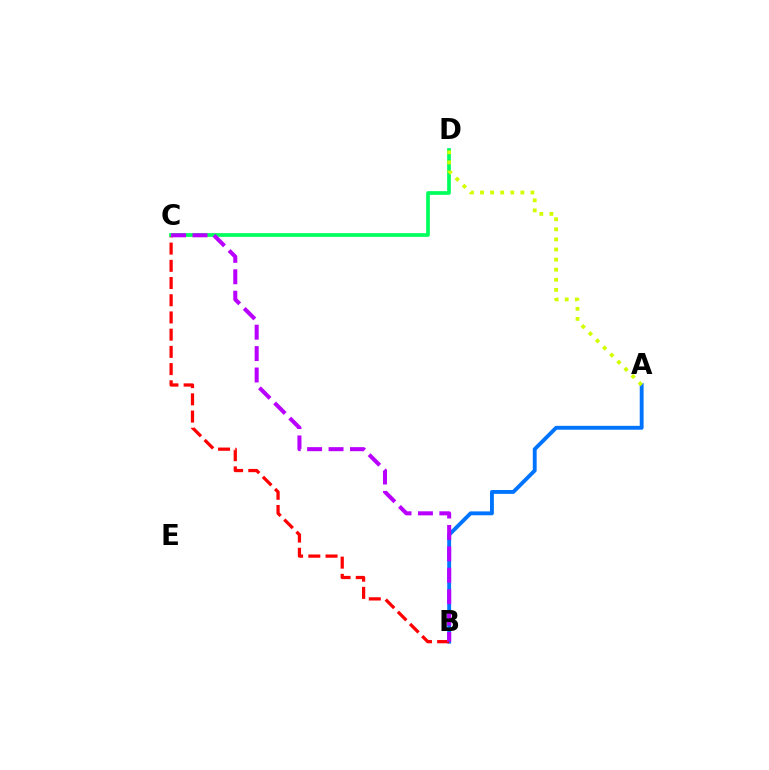{('A', 'B'): [{'color': '#0074ff', 'line_style': 'solid', 'thickness': 2.78}], ('B', 'C'): [{'color': '#ff0000', 'line_style': 'dashed', 'thickness': 2.34}, {'color': '#b900ff', 'line_style': 'dashed', 'thickness': 2.91}], ('C', 'D'): [{'color': '#00ff5c', 'line_style': 'solid', 'thickness': 2.67}], ('A', 'D'): [{'color': '#d1ff00', 'line_style': 'dotted', 'thickness': 2.74}]}